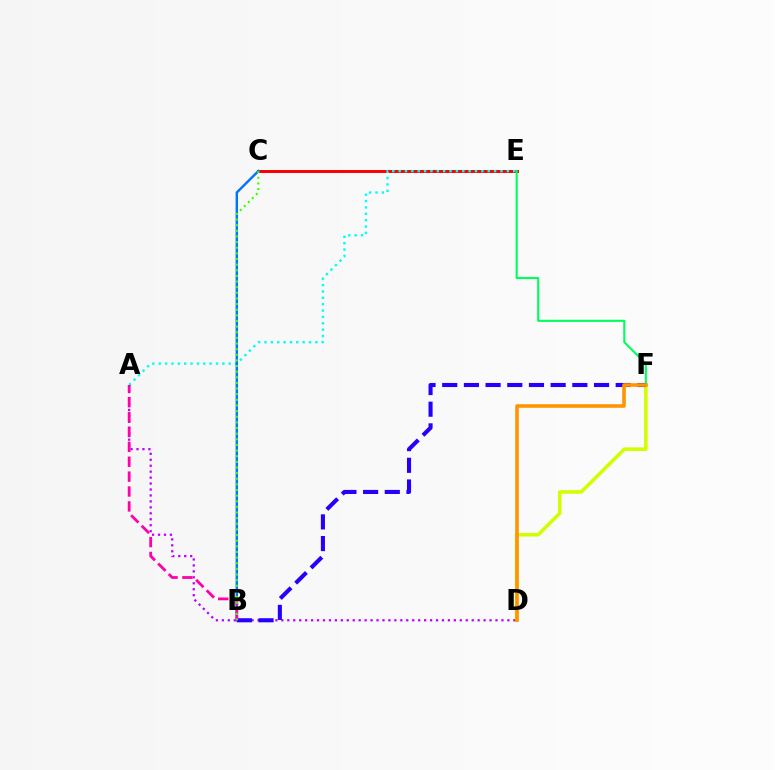{('C', 'E'): [{'color': '#ff0000', 'line_style': 'solid', 'thickness': 2.13}], ('A', 'E'): [{'color': '#00fff6', 'line_style': 'dotted', 'thickness': 1.73}], ('E', 'F'): [{'color': '#00ff5c', 'line_style': 'solid', 'thickness': 1.52}], ('D', 'F'): [{'color': '#d1ff00', 'line_style': 'solid', 'thickness': 2.58}, {'color': '#ff9400', 'line_style': 'solid', 'thickness': 2.58}], ('B', 'C'): [{'color': '#0074ff', 'line_style': 'solid', 'thickness': 1.74}, {'color': '#3dff00', 'line_style': 'dotted', 'thickness': 1.53}], ('A', 'D'): [{'color': '#b900ff', 'line_style': 'dotted', 'thickness': 1.62}], ('B', 'F'): [{'color': '#2500ff', 'line_style': 'dashed', 'thickness': 2.95}], ('A', 'B'): [{'color': '#ff00ac', 'line_style': 'dashed', 'thickness': 2.02}]}